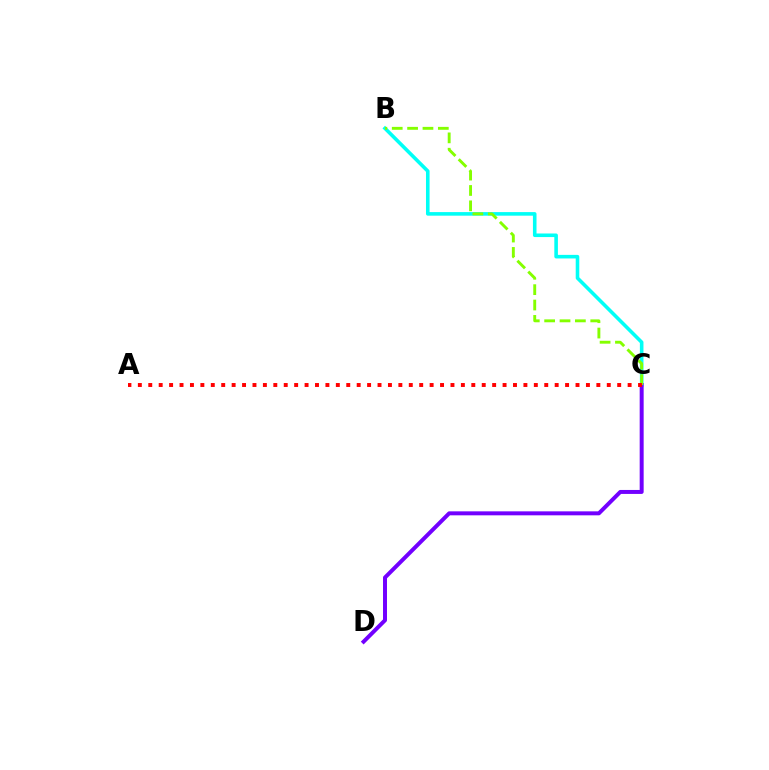{('B', 'C'): [{'color': '#00fff6', 'line_style': 'solid', 'thickness': 2.58}, {'color': '#84ff00', 'line_style': 'dashed', 'thickness': 2.09}], ('C', 'D'): [{'color': '#7200ff', 'line_style': 'solid', 'thickness': 2.86}], ('A', 'C'): [{'color': '#ff0000', 'line_style': 'dotted', 'thickness': 2.83}]}